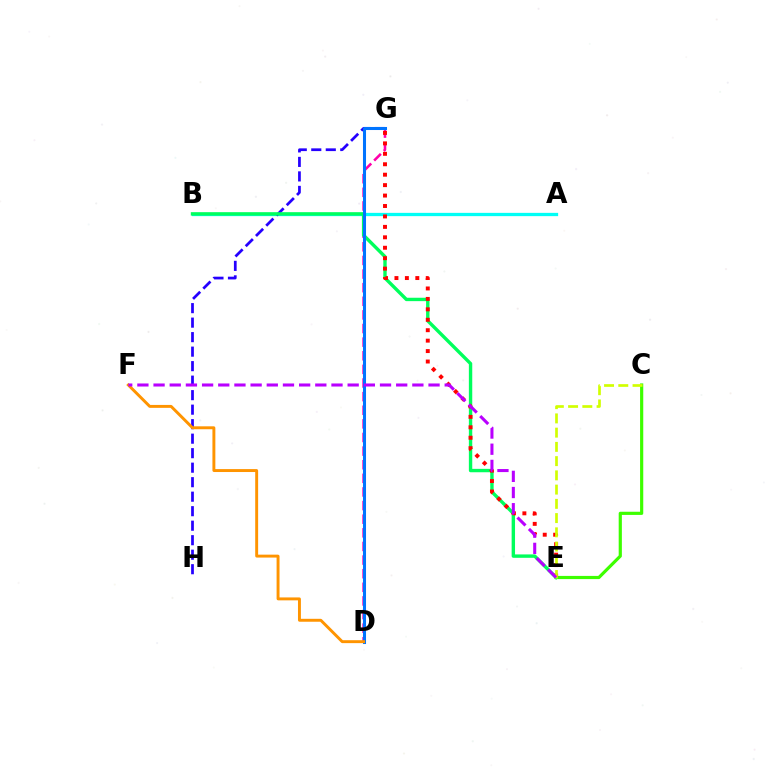{('C', 'E'): [{'color': '#3dff00', 'line_style': 'solid', 'thickness': 2.29}, {'color': '#d1ff00', 'line_style': 'dashed', 'thickness': 1.93}], ('A', 'B'): [{'color': '#00fff6', 'line_style': 'solid', 'thickness': 2.36}], ('D', 'G'): [{'color': '#ff00ac', 'line_style': 'dashed', 'thickness': 1.85}, {'color': '#0074ff', 'line_style': 'solid', 'thickness': 2.19}], ('G', 'H'): [{'color': '#2500ff', 'line_style': 'dashed', 'thickness': 1.97}], ('B', 'E'): [{'color': '#00ff5c', 'line_style': 'solid', 'thickness': 2.44}], ('E', 'G'): [{'color': '#ff0000', 'line_style': 'dotted', 'thickness': 2.84}], ('D', 'F'): [{'color': '#ff9400', 'line_style': 'solid', 'thickness': 2.11}], ('E', 'F'): [{'color': '#b900ff', 'line_style': 'dashed', 'thickness': 2.2}]}